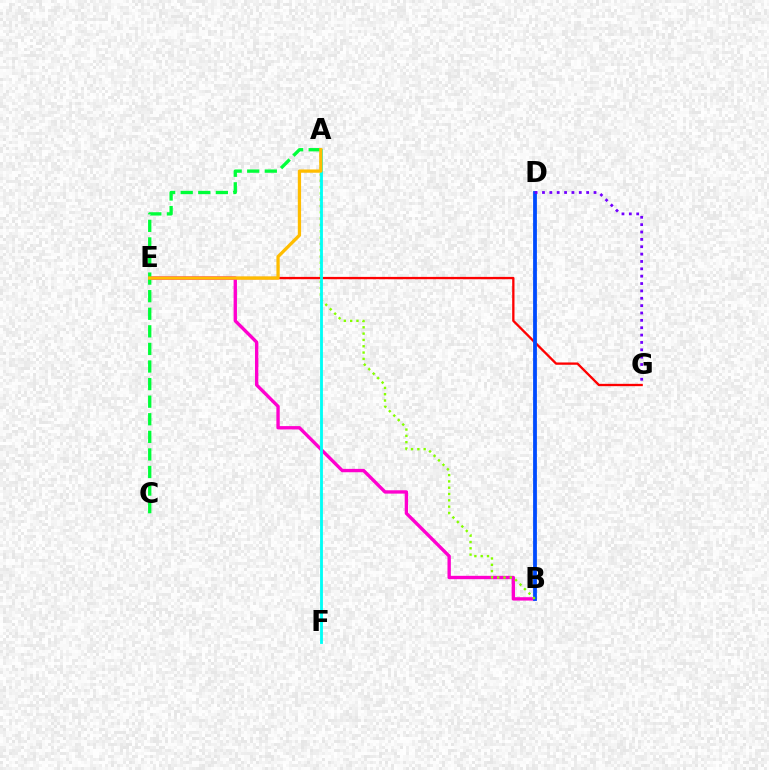{('E', 'G'): [{'color': '#ff0000', 'line_style': 'solid', 'thickness': 1.67}], ('B', 'E'): [{'color': '#ff00cf', 'line_style': 'solid', 'thickness': 2.42}], ('B', 'D'): [{'color': '#004bff', 'line_style': 'solid', 'thickness': 2.74}], ('A', 'B'): [{'color': '#84ff00', 'line_style': 'dotted', 'thickness': 1.72}], ('D', 'G'): [{'color': '#7200ff', 'line_style': 'dotted', 'thickness': 2.0}], ('A', 'F'): [{'color': '#00fff6', 'line_style': 'solid', 'thickness': 2.04}], ('A', 'C'): [{'color': '#00ff39', 'line_style': 'dashed', 'thickness': 2.39}], ('A', 'E'): [{'color': '#ffbd00', 'line_style': 'solid', 'thickness': 2.36}]}